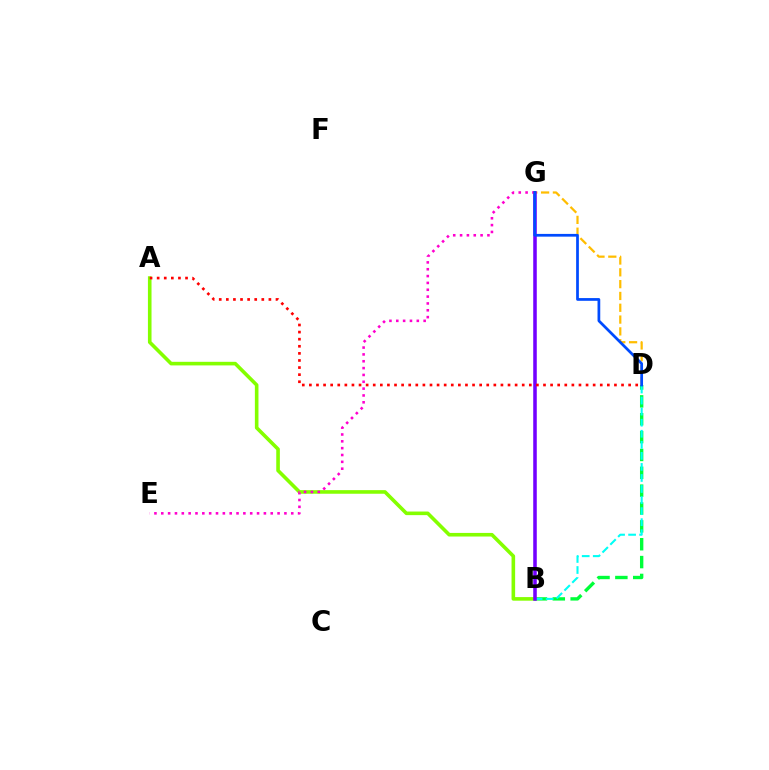{('D', 'G'): [{'color': '#ffbd00', 'line_style': 'dashed', 'thickness': 1.6}, {'color': '#004bff', 'line_style': 'solid', 'thickness': 1.97}], ('B', 'D'): [{'color': '#00ff39', 'line_style': 'dashed', 'thickness': 2.43}, {'color': '#00fff6', 'line_style': 'dashed', 'thickness': 1.5}], ('A', 'B'): [{'color': '#84ff00', 'line_style': 'solid', 'thickness': 2.59}], ('B', 'G'): [{'color': '#7200ff', 'line_style': 'solid', 'thickness': 2.55}], ('A', 'D'): [{'color': '#ff0000', 'line_style': 'dotted', 'thickness': 1.93}], ('E', 'G'): [{'color': '#ff00cf', 'line_style': 'dotted', 'thickness': 1.86}]}